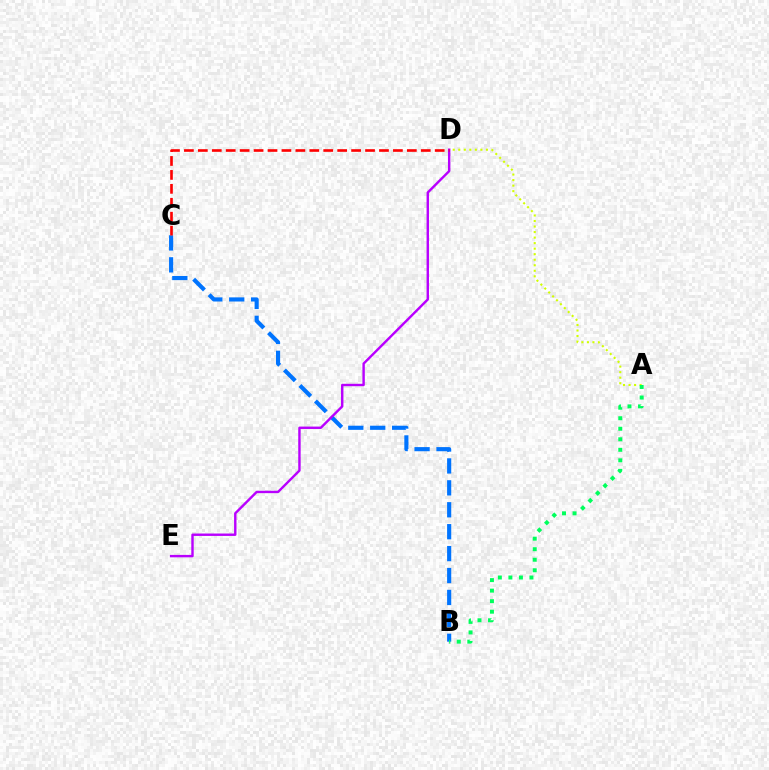{('A', 'D'): [{'color': '#d1ff00', 'line_style': 'dotted', 'thickness': 1.5}], ('B', 'C'): [{'color': '#0074ff', 'line_style': 'dashed', 'thickness': 2.98}], ('A', 'B'): [{'color': '#00ff5c', 'line_style': 'dotted', 'thickness': 2.86}], ('D', 'E'): [{'color': '#b900ff', 'line_style': 'solid', 'thickness': 1.73}], ('C', 'D'): [{'color': '#ff0000', 'line_style': 'dashed', 'thickness': 1.89}]}